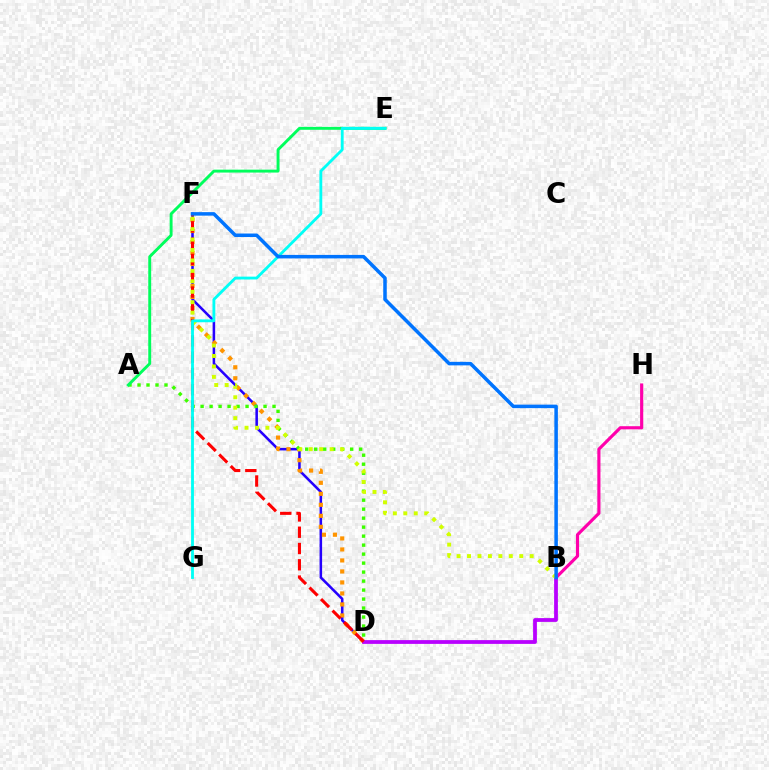{('D', 'F'): [{'color': '#2500ff', 'line_style': 'solid', 'thickness': 1.83}, {'color': '#ff9400', 'line_style': 'dotted', 'thickness': 2.99}, {'color': '#ff0000', 'line_style': 'dashed', 'thickness': 2.21}], ('B', 'H'): [{'color': '#ff00ac', 'line_style': 'solid', 'thickness': 2.27}], ('B', 'D'): [{'color': '#b900ff', 'line_style': 'solid', 'thickness': 2.72}], ('A', 'D'): [{'color': '#3dff00', 'line_style': 'dotted', 'thickness': 2.44}], ('A', 'E'): [{'color': '#00ff5c', 'line_style': 'solid', 'thickness': 2.1}], ('B', 'F'): [{'color': '#d1ff00', 'line_style': 'dotted', 'thickness': 2.84}, {'color': '#0074ff', 'line_style': 'solid', 'thickness': 2.53}], ('E', 'G'): [{'color': '#00fff6', 'line_style': 'solid', 'thickness': 2.04}]}